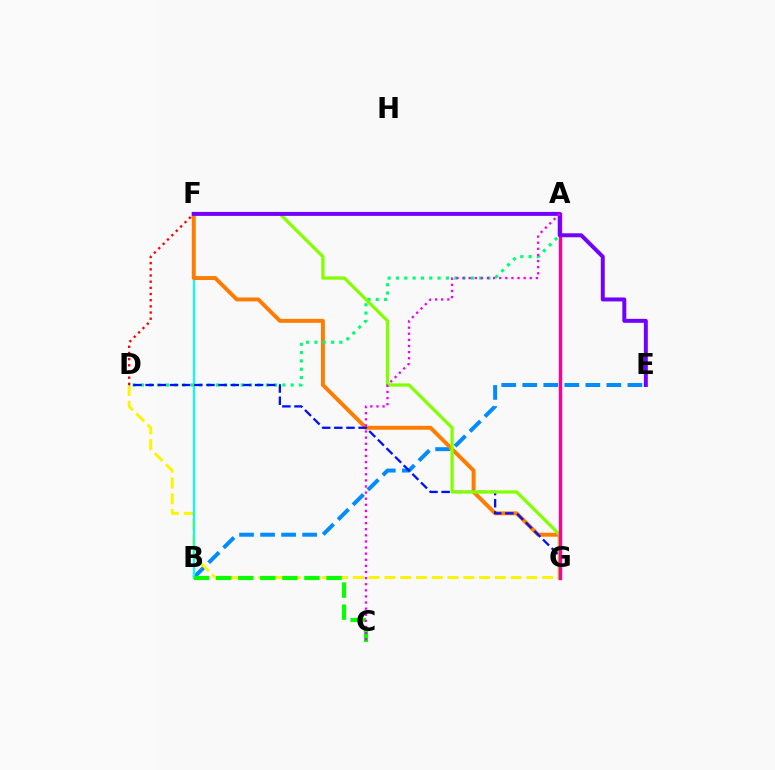{('B', 'E'): [{'color': '#008cff', 'line_style': 'dashed', 'thickness': 2.86}], ('D', 'G'): [{'color': '#fcf500', 'line_style': 'dashed', 'thickness': 2.14}, {'color': '#0010ff', 'line_style': 'dashed', 'thickness': 1.65}], ('B', 'F'): [{'color': '#00fff6', 'line_style': 'solid', 'thickness': 1.52}], ('B', 'C'): [{'color': '#08ff00', 'line_style': 'dashed', 'thickness': 3.0}], ('F', 'G'): [{'color': '#ff7c00', 'line_style': 'solid', 'thickness': 2.84}, {'color': '#84ff00', 'line_style': 'solid', 'thickness': 2.35}], ('D', 'F'): [{'color': '#ff0000', 'line_style': 'dotted', 'thickness': 1.68}], ('A', 'D'): [{'color': '#00ff74', 'line_style': 'dotted', 'thickness': 2.26}], ('A', 'G'): [{'color': '#ff0094', 'line_style': 'solid', 'thickness': 2.44}], ('E', 'F'): [{'color': '#7200ff', 'line_style': 'solid', 'thickness': 2.86}], ('A', 'C'): [{'color': '#ee00ff', 'line_style': 'dotted', 'thickness': 1.66}]}